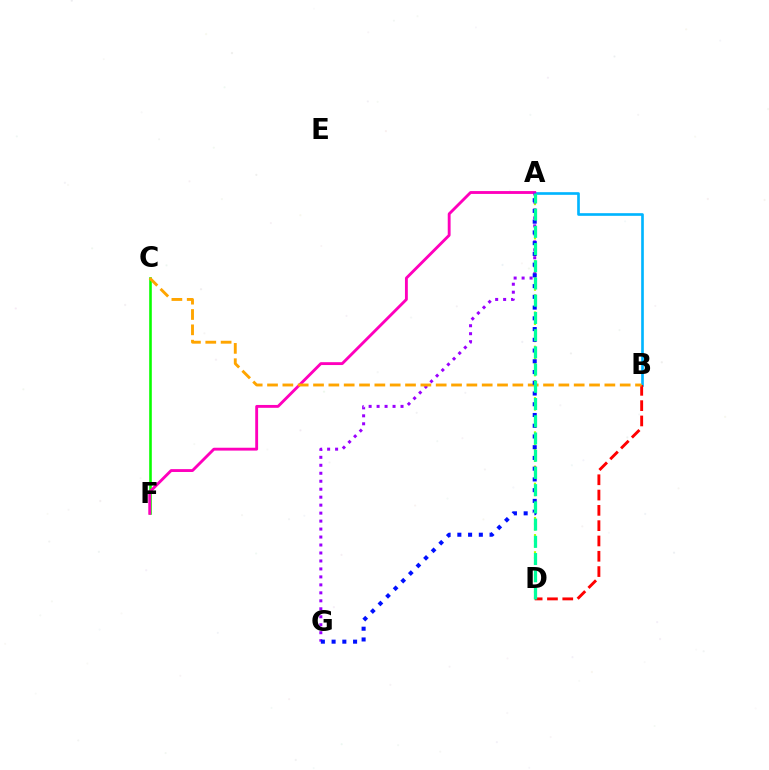{('A', 'D'): [{'color': '#b3ff00', 'line_style': 'dotted', 'thickness': 1.55}, {'color': '#00ff9d', 'line_style': 'dashed', 'thickness': 2.34}], ('A', 'B'): [{'color': '#00b5ff', 'line_style': 'solid', 'thickness': 1.91}], ('C', 'F'): [{'color': '#08ff00', 'line_style': 'solid', 'thickness': 1.87}], ('A', 'F'): [{'color': '#ff00bd', 'line_style': 'solid', 'thickness': 2.06}], ('A', 'G'): [{'color': '#9b00ff', 'line_style': 'dotted', 'thickness': 2.17}, {'color': '#0010ff', 'line_style': 'dotted', 'thickness': 2.92}], ('B', 'D'): [{'color': '#ff0000', 'line_style': 'dashed', 'thickness': 2.08}], ('B', 'C'): [{'color': '#ffa500', 'line_style': 'dashed', 'thickness': 2.08}]}